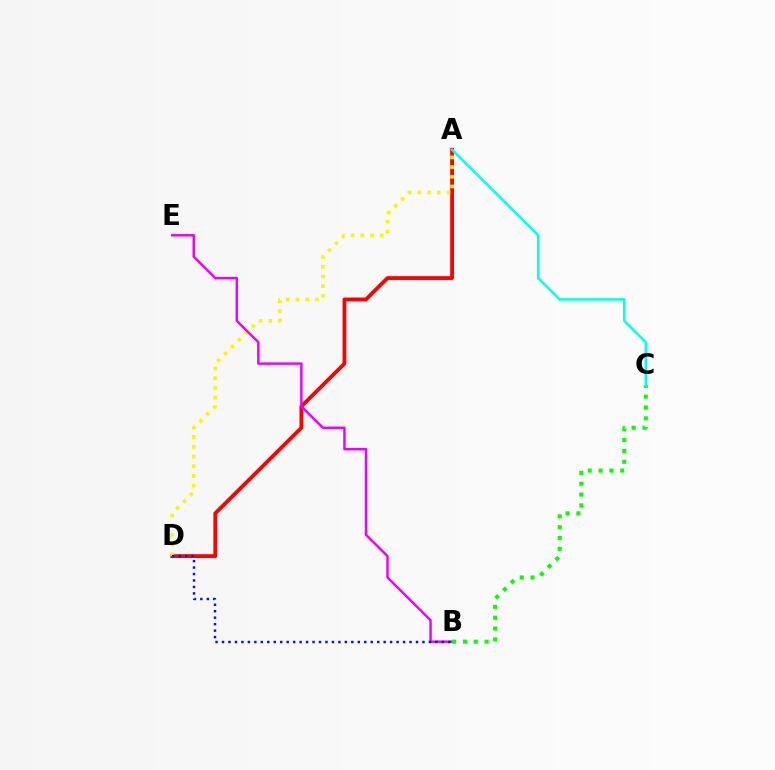{('A', 'D'): [{'color': '#ff0000', 'line_style': 'solid', 'thickness': 2.75}, {'color': '#fcf500', 'line_style': 'dotted', 'thickness': 2.64}], ('B', 'E'): [{'color': '#ee00ff', 'line_style': 'solid', 'thickness': 1.78}], ('B', 'C'): [{'color': '#08ff00', 'line_style': 'dotted', 'thickness': 2.94}], ('B', 'D'): [{'color': '#0010ff', 'line_style': 'dotted', 'thickness': 1.76}], ('A', 'C'): [{'color': '#00fff6', 'line_style': 'solid', 'thickness': 1.83}]}